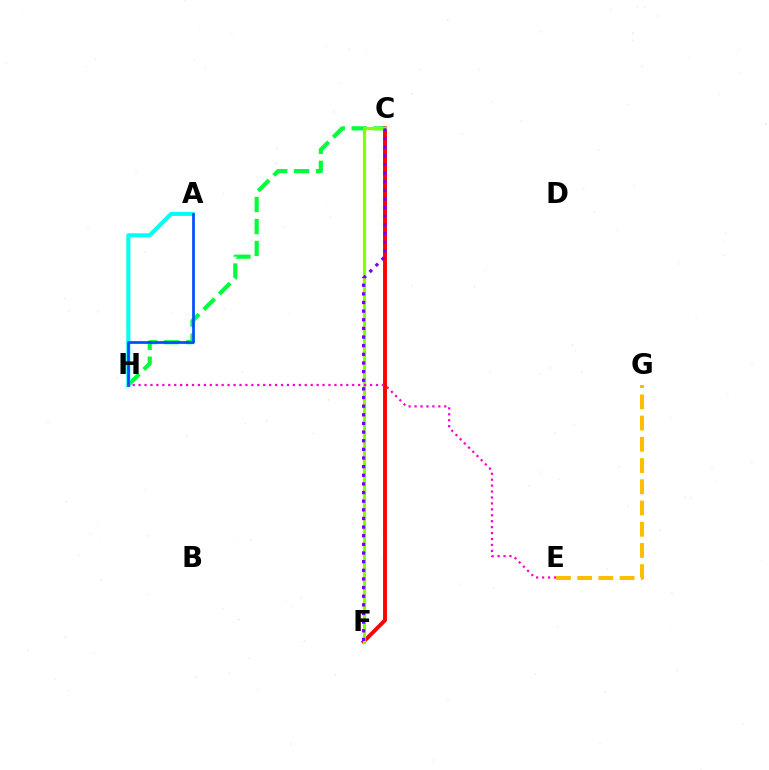{('C', 'H'): [{'color': '#00ff39', 'line_style': 'dashed', 'thickness': 2.98}], ('A', 'H'): [{'color': '#00fff6', 'line_style': 'solid', 'thickness': 2.91}, {'color': '#004bff', 'line_style': 'solid', 'thickness': 1.94}], ('C', 'F'): [{'color': '#ff0000', 'line_style': 'solid', 'thickness': 2.81}, {'color': '#84ff00', 'line_style': 'solid', 'thickness': 2.31}, {'color': '#7200ff', 'line_style': 'dotted', 'thickness': 2.35}], ('E', 'H'): [{'color': '#ff00cf', 'line_style': 'dotted', 'thickness': 1.61}], ('E', 'G'): [{'color': '#ffbd00', 'line_style': 'dashed', 'thickness': 2.88}]}